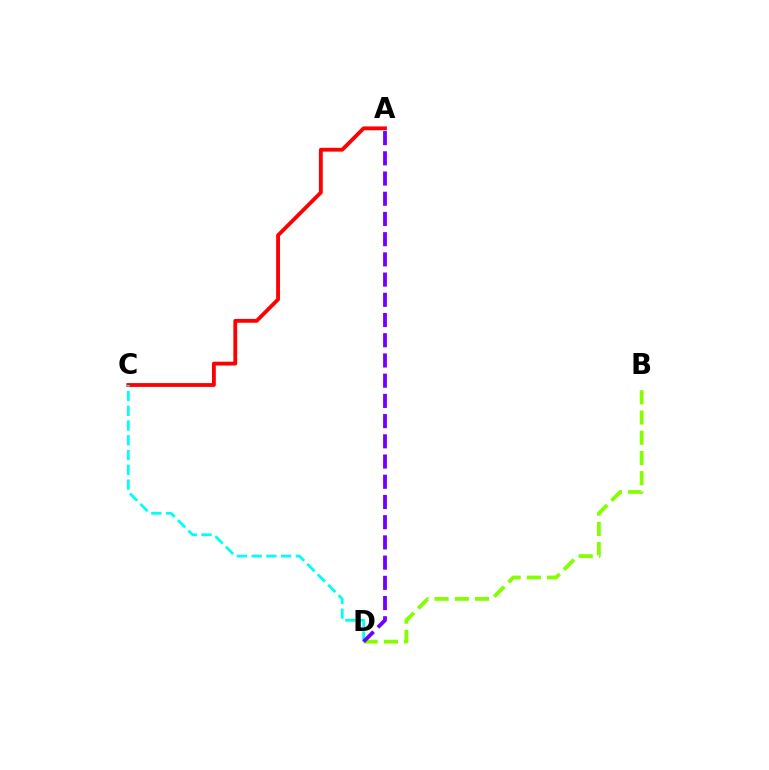{('B', 'D'): [{'color': '#84ff00', 'line_style': 'dashed', 'thickness': 2.75}], ('A', 'C'): [{'color': '#ff0000', 'line_style': 'solid', 'thickness': 2.76}], ('C', 'D'): [{'color': '#00fff6', 'line_style': 'dashed', 'thickness': 2.0}], ('A', 'D'): [{'color': '#7200ff', 'line_style': 'dashed', 'thickness': 2.75}]}